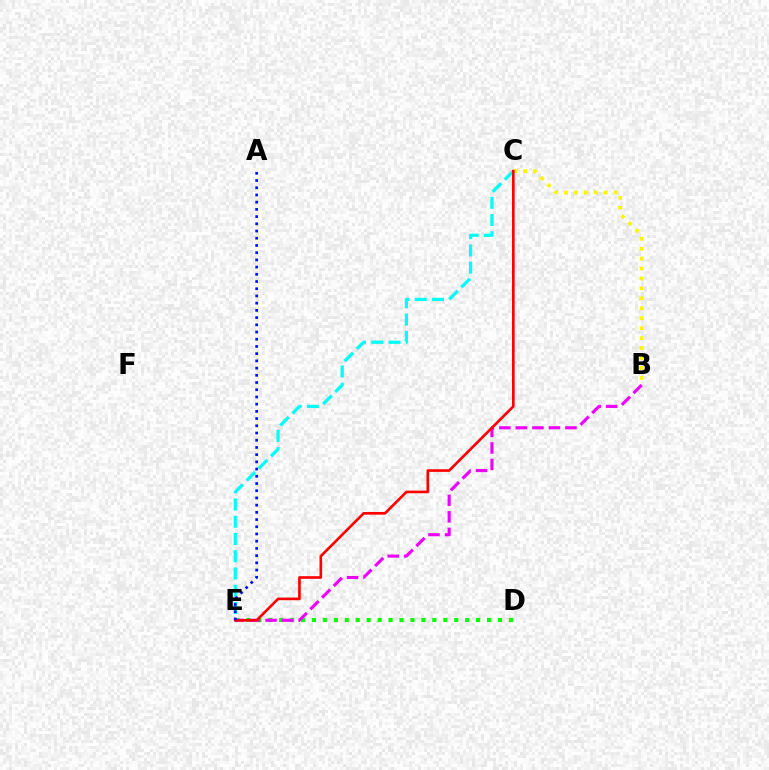{('D', 'E'): [{'color': '#08ff00', 'line_style': 'dotted', 'thickness': 2.97}], ('B', 'E'): [{'color': '#ee00ff', 'line_style': 'dashed', 'thickness': 2.25}], ('B', 'C'): [{'color': '#fcf500', 'line_style': 'dotted', 'thickness': 2.7}], ('C', 'E'): [{'color': '#00fff6', 'line_style': 'dashed', 'thickness': 2.34}, {'color': '#ff0000', 'line_style': 'solid', 'thickness': 1.9}], ('A', 'E'): [{'color': '#0010ff', 'line_style': 'dotted', 'thickness': 1.96}]}